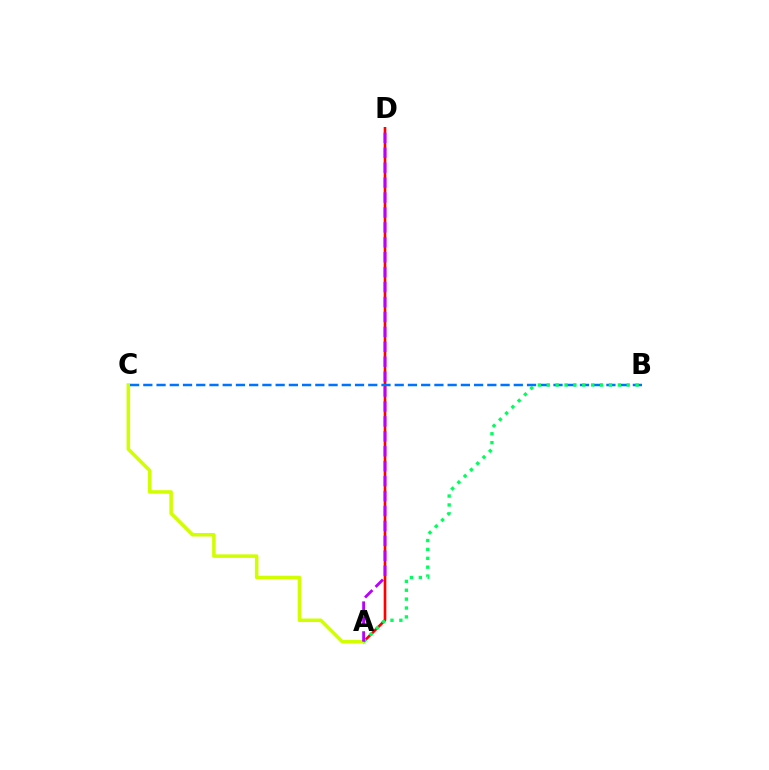{('A', 'D'): [{'color': '#ff0000', 'line_style': 'solid', 'thickness': 1.91}, {'color': '#b900ff', 'line_style': 'dashed', 'thickness': 2.03}], ('A', 'C'): [{'color': '#d1ff00', 'line_style': 'solid', 'thickness': 2.54}], ('B', 'C'): [{'color': '#0074ff', 'line_style': 'dashed', 'thickness': 1.8}], ('A', 'B'): [{'color': '#00ff5c', 'line_style': 'dotted', 'thickness': 2.42}]}